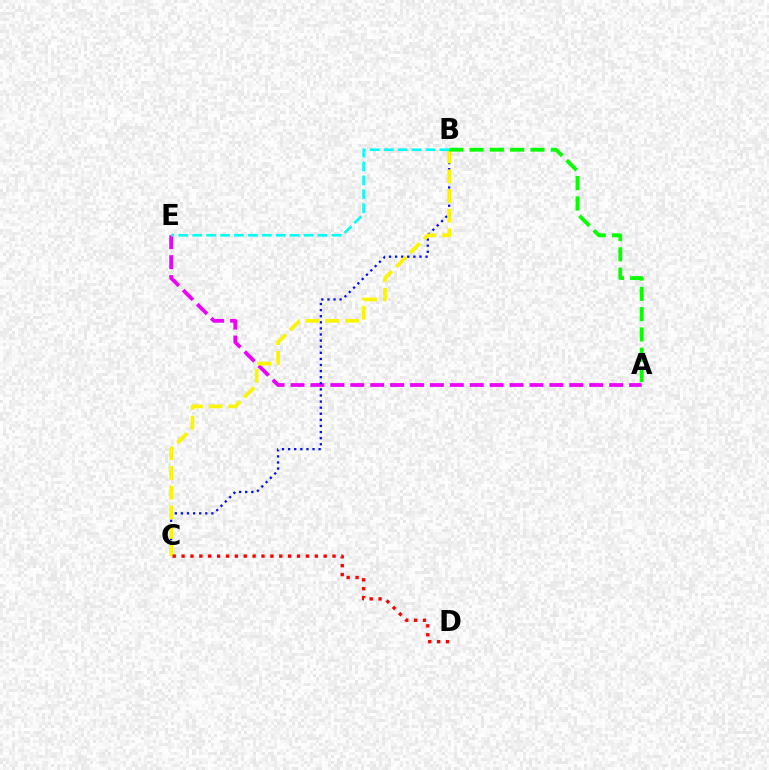{('A', 'E'): [{'color': '#ee00ff', 'line_style': 'dashed', 'thickness': 2.71}], ('B', 'C'): [{'color': '#0010ff', 'line_style': 'dotted', 'thickness': 1.66}, {'color': '#fcf500', 'line_style': 'dashed', 'thickness': 2.68}], ('C', 'D'): [{'color': '#ff0000', 'line_style': 'dotted', 'thickness': 2.41}], ('A', 'B'): [{'color': '#08ff00', 'line_style': 'dashed', 'thickness': 2.76}], ('B', 'E'): [{'color': '#00fff6', 'line_style': 'dashed', 'thickness': 1.89}]}